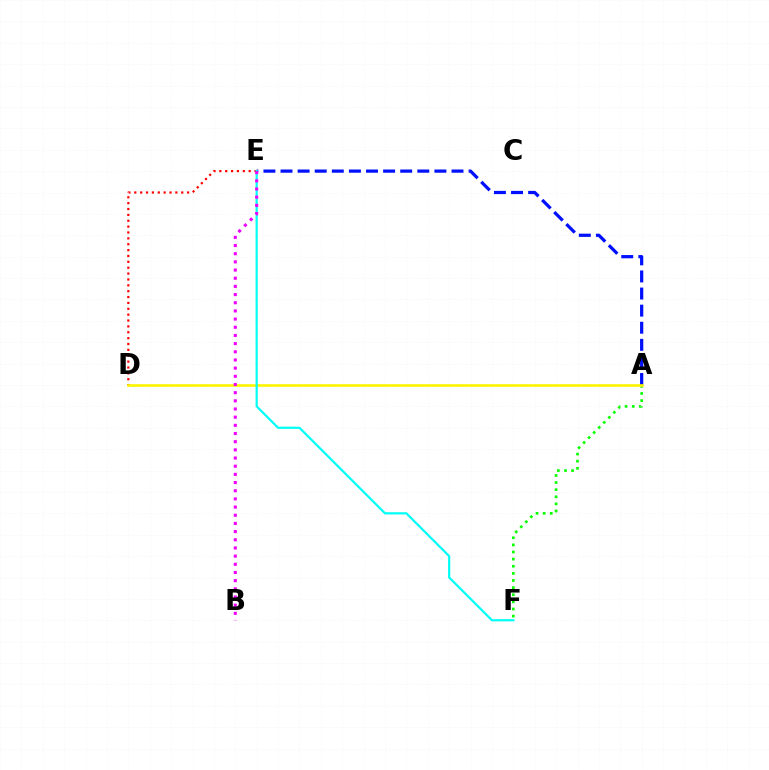{('A', 'E'): [{'color': '#0010ff', 'line_style': 'dashed', 'thickness': 2.32}], ('A', 'F'): [{'color': '#08ff00', 'line_style': 'dotted', 'thickness': 1.94}], ('D', 'E'): [{'color': '#ff0000', 'line_style': 'dotted', 'thickness': 1.59}], ('A', 'D'): [{'color': '#fcf500', 'line_style': 'solid', 'thickness': 1.89}], ('E', 'F'): [{'color': '#00fff6', 'line_style': 'solid', 'thickness': 1.59}], ('B', 'E'): [{'color': '#ee00ff', 'line_style': 'dotted', 'thickness': 2.22}]}